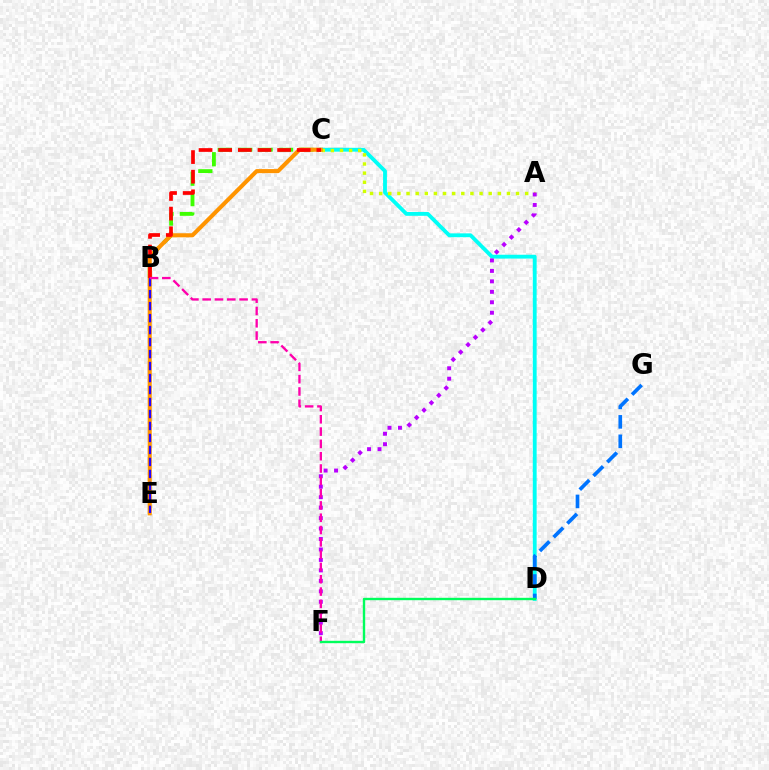{('C', 'D'): [{'color': '#00fff6', 'line_style': 'solid', 'thickness': 2.76}], ('A', 'C'): [{'color': '#d1ff00', 'line_style': 'dotted', 'thickness': 2.48}], ('A', 'F'): [{'color': '#b900ff', 'line_style': 'dotted', 'thickness': 2.84}], ('B', 'C'): [{'color': '#3dff00', 'line_style': 'dashed', 'thickness': 2.77}, {'color': '#ff0000', 'line_style': 'dashed', 'thickness': 2.67}], ('C', 'E'): [{'color': '#ff9400', 'line_style': 'solid', 'thickness': 2.93}], ('D', 'G'): [{'color': '#0074ff', 'line_style': 'dashed', 'thickness': 2.64}], ('B', 'E'): [{'color': '#2500ff', 'line_style': 'dashed', 'thickness': 1.63}], ('B', 'F'): [{'color': '#ff00ac', 'line_style': 'dashed', 'thickness': 1.67}], ('D', 'F'): [{'color': '#00ff5c', 'line_style': 'solid', 'thickness': 1.72}]}